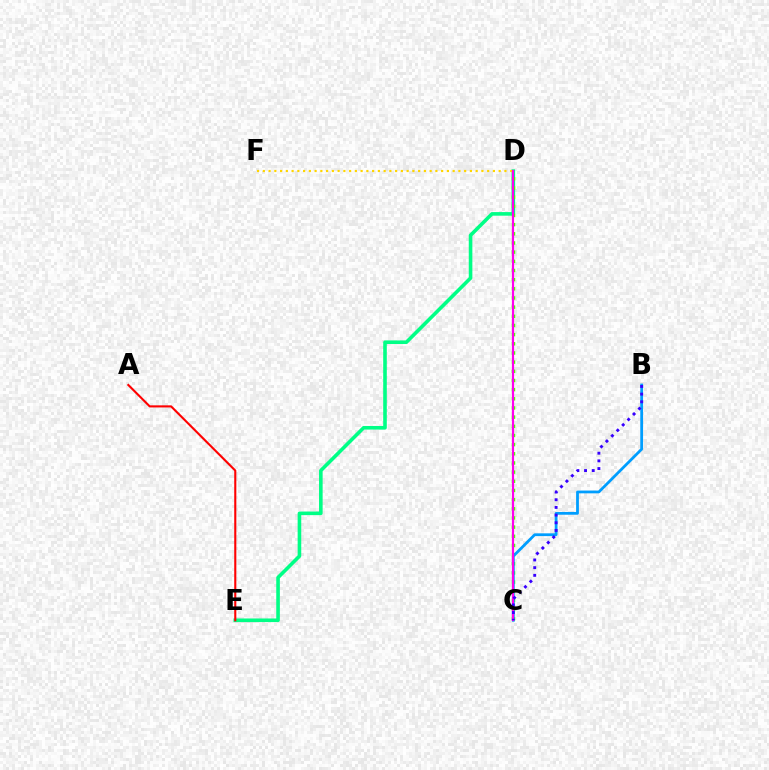{('D', 'E'): [{'color': '#00ff86', 'line_style': 'solid', 'thickness': 2.59}], ('C', 'D'): [{'color': '#4fff00', 'line_style': 'dotted', 'thickness': 2.49}, {'color': '#ff00ed', 'line_style': 'solid', 'thickness': 1.56}], ('B', 'C'): [{'color': '#009eff', 'line_style': 'solid', 'thickness': 2.0}, {'color': '#3700ff', 'line_style': 'dotted', 'thickness': 2.09}], ('D', 'F'): [{'color': '#ffd500', 'line_style': 'dotted', 'thickness': 1.56}], ('A', 'E'): [{'color': '#ff0000', 'line_style': 'solid', 'thickness': 1.51}]}